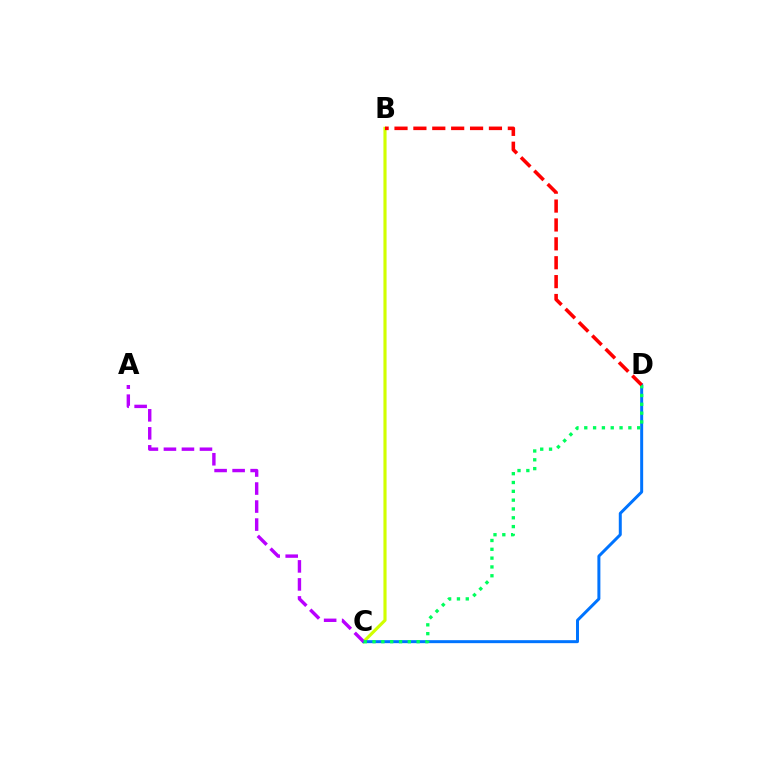{('B', 'C'): [{'color': '#d1ff00', 'line_style': 'solid', 'thickness': 2.26}], ('C', 'D'): [{'color': '#0074ff', 'line_style': 'solid', 'thickness': 2.15}, {'color': '#00ff5c', 'line_style': 'dotted', 'thickness': 2.4}], ('A', 'C'): [{'color': '#b900ff', 'line_style': 'dashed', 'thickness': 2.45}], ('B', 'D'): [{'color': '#ff0000', 'line_style': 'dashed', 'thickness': 2.57}]}